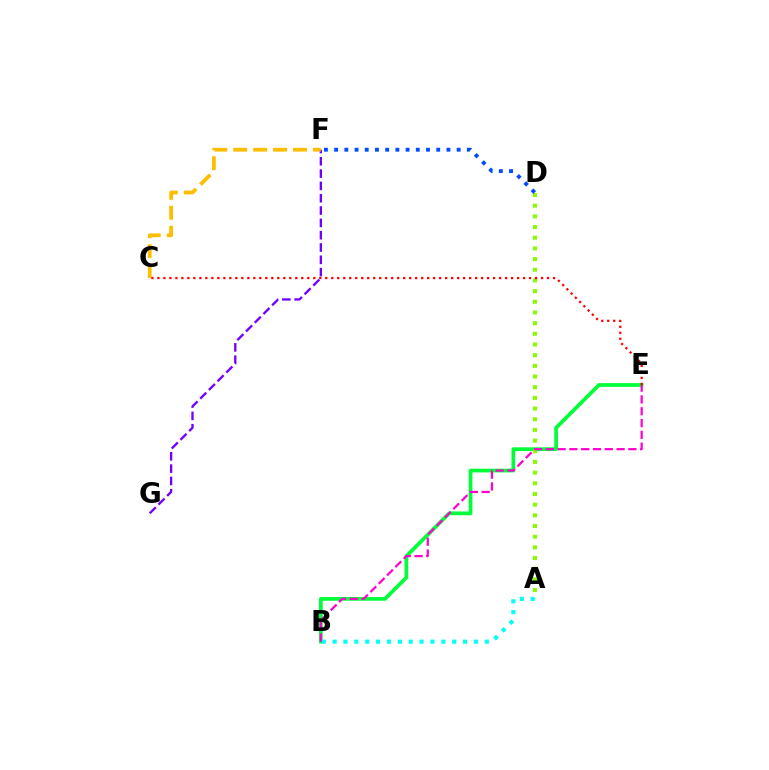{('B', 'E'): [{'color': '#00ff39', 'line_style': 'solid', 'thickness': 2.68}, {'color': '#ff00cf', 'line_style': 'dashed', 'thickness': 1.6}], ('F', 'G'): [{'color': '#7200ff', 'line_style': 'dashed', 'thickness': 1.67}], ('C', 'F'): [{'color': '#ffbd00', 'line_style': 'dashed', 'thickness': 2.71}], ('A', 'D'): [{'color': '#84ff00', 'line_style': 'dotted', 'thickness': 2.9}], ('C', 'E'): [{'color': '#ff0000', 'line_style': 'dotted', 'thickness': 1.63}], ('A', 'B'): [{'color': '#00fff6', 'line_style': 'dotted', 'thickness': 2.95}], ('D', 'F'): [{'color': '#004bff', 'line_style': 'dotted', 'thickness': 2.77}]}